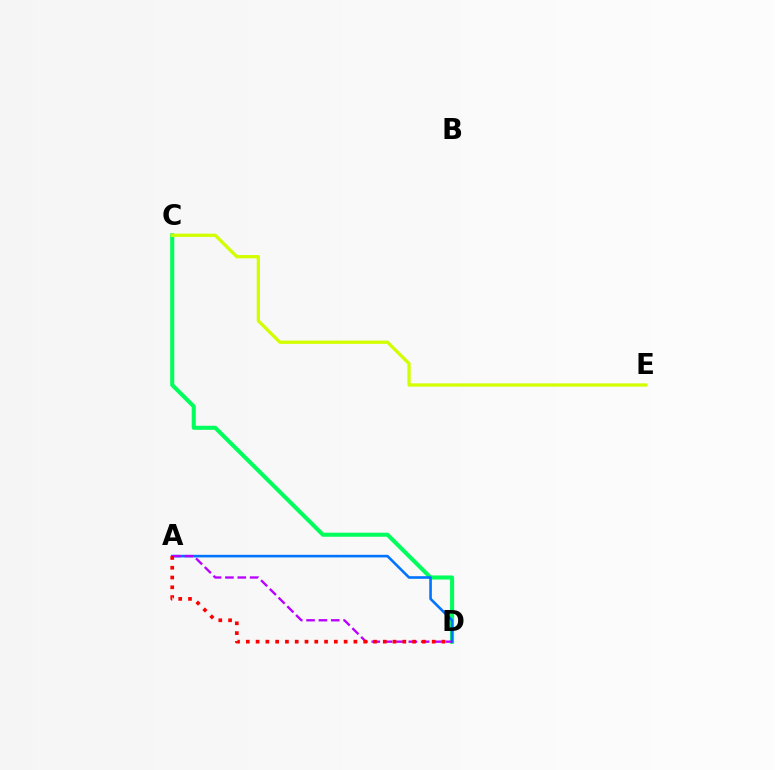{('C', 'D'): [{'color': '#00ff5c', 'line_style': 'solid', 'thickness': 2.92}], ('A', 'D'): [{'color': '#0074ff', 'line_style': 'solid', 'thickness': 1.87}, {'color': '#b900ff', 'line_style': 'dashed', 'thickness': 1.68}, {'color': '#ff0000', 'line_style': 'dotted', 'thickness': 2.66}], ('C', 'E'): [{'color': '#d1ff00', 'line_style': 'solid', 'thickness': 2.36}]}